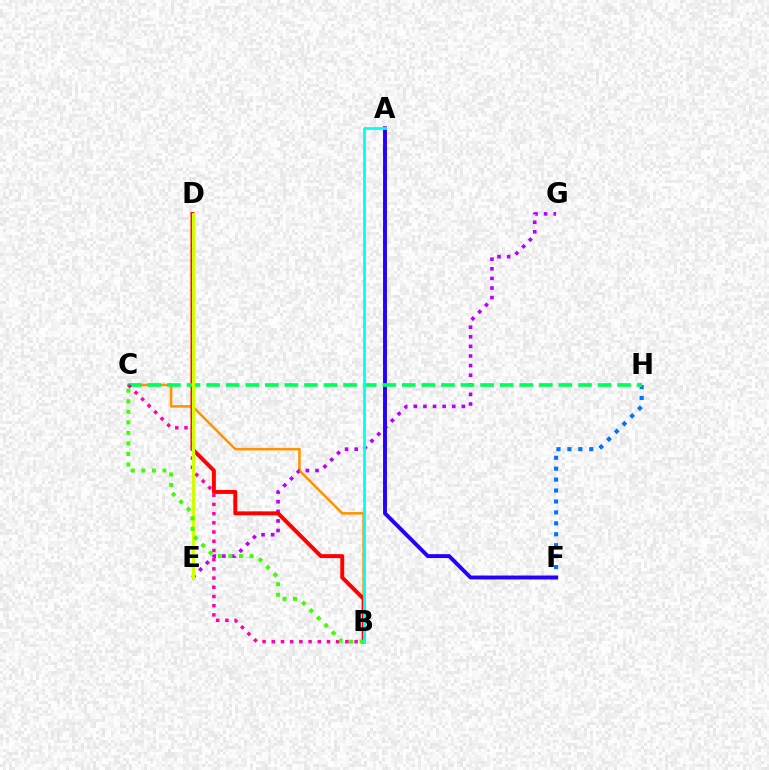{('B', 'C'): [{'color': '#ff9400', 'line_style': 'solid', 'thickness': 1.84}, {'color': '#ff00ac', 'line_style': 'dotted', 'thickness': 2.5}, {'color': '#3dff00', 'line_style': 'dotted', 'thickness': 2.86}], ('E', 'G'): [{'color': '#b900ff', 'line_style': 'dotted', 'thickness': 2.61}], ('F', 'H'): [{'color': '#0074ff', 'line_style': 'dotted', 'thickness': 2.97}], ('A', 'F'): [{'color': '#2500ff', 'line_style': 'solid', 'thickness': 2.81}], ('B', 'D'): [{'color': '#ff0000', 'line_style': 'solid', 'thickness': 2.83}], ('C', 'H'): [{'color': '#00ff5c', 'line_style': 'dashed', 'thickness': 2.66}], ('D', 'E'): [{'color': '#d1ff00', 'line_style': 'solid', 'thickness': 2.29}], ('A', 'B'): [{'color': '#00fff6', 'line_style': 'solid', 'thickness': 2.01}]}